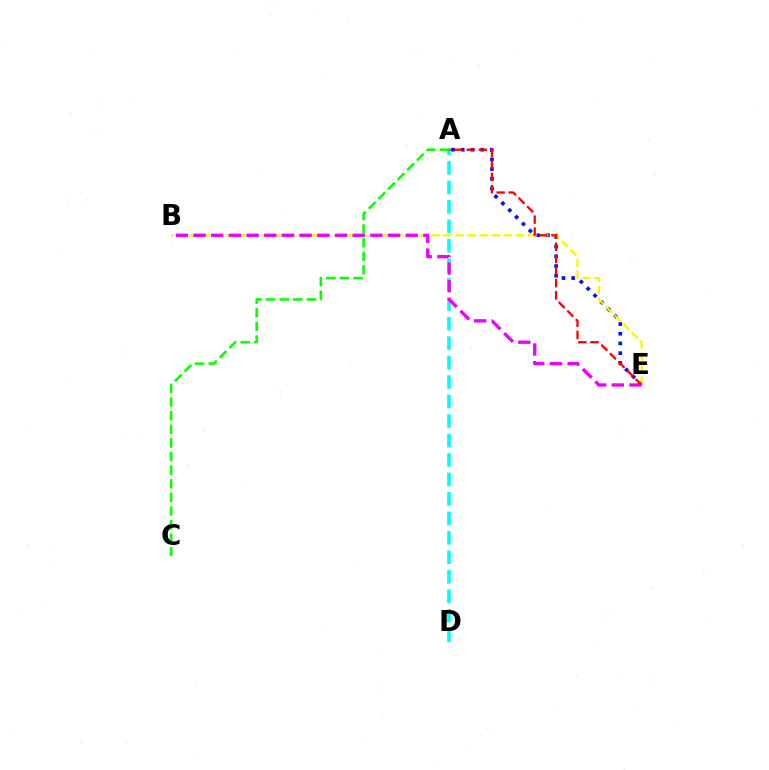{('A', 'E'): [{'color': '#0010ff', 'line_style': 'dotted', 'thickness': 2.64}, {'color': '#ff0000', 'line_style': 'dashed', 'thickness': 1.65}], ('B', 'E'): [{'color': '#fcf500', 'line_style': 'dashed', 'thickness': 1.64}, {'color': '#ee00ff', 'line_style': 'dashed', 'thickness': 2.4}], ('A', 'D'): [{'color': '#00fff6', 'line_style': 'dashed', 'thickness': 2.65}], ('A', 'C'): [{'color': '#08ff00', 'line_style': 'dashed', 'thickness': 1.85}]}